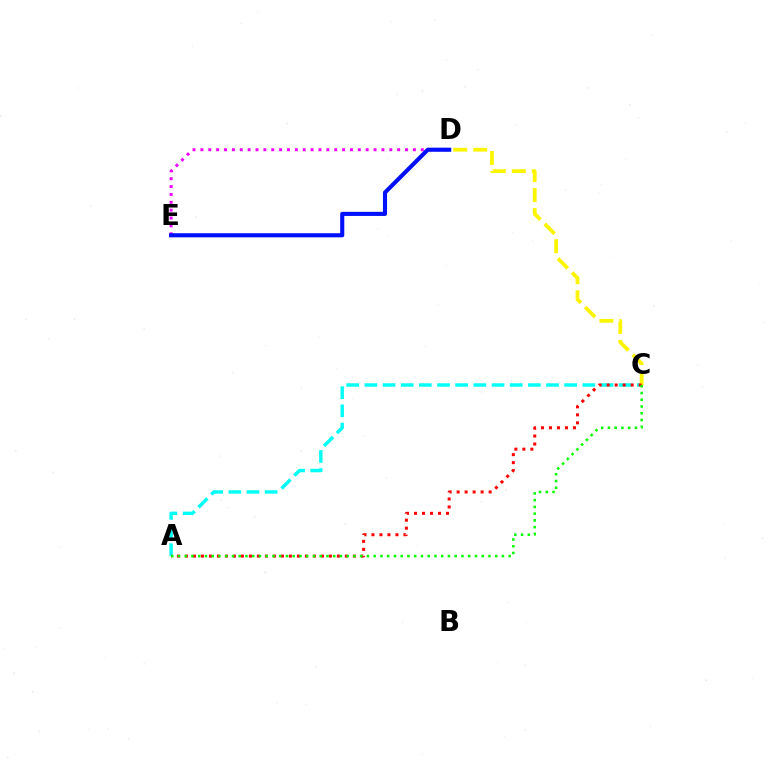{('A', 'C'): [{'color': '#00fff6', 'line_style': 'dashed', 'thickness': 2.47}, {'color': '#ff0000', 'line_style': 'dotted', 'thickness': 2.17}, {'color': '#08ff00', 'line_style': 'dotted', 'thickness': 1.83}], ('C', 'D'): [{'color': '#fcf500', 'line_style': 'dashed', 'thickness': 2.71}], ('D', 'E'): [{'color': '#ee00ff', 'line_style': 'dotted', 'thickness': 2.14}, {'color': '#0010ff', 'line_style': 'solid', 'thickness': 2.96}]}